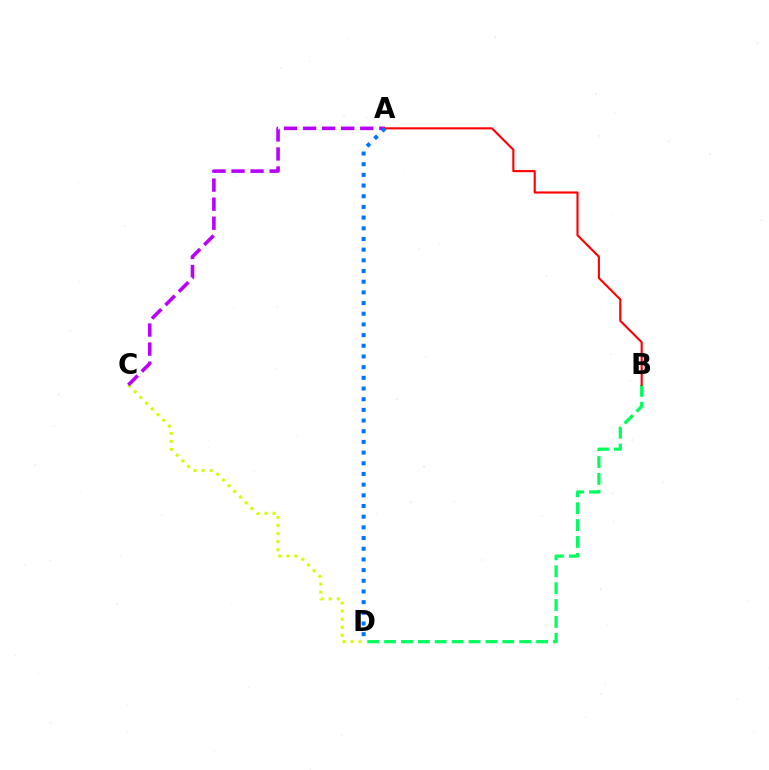{('C', 'D'): [{'color': '#d1ff00', 'line_style': 'dotted', 'thickness': 2.19}], ('A', 'C'): [{'color': '#b900ff', 'line_style': 'dashed', 'thickness': 2.59}], ('B', 'D'): [{'color': '#00ff5c', 'line_style': 'dashed', 'thickness': 2.29}], ('A', 'B'): [{'color': '#ff0000', 'line_style': 'solid', 'thickness': 1.53}], ('A', 'D'): [{'color': '#0074ff', 'line_style': 'dotted', 'thickness': 2.9}]}